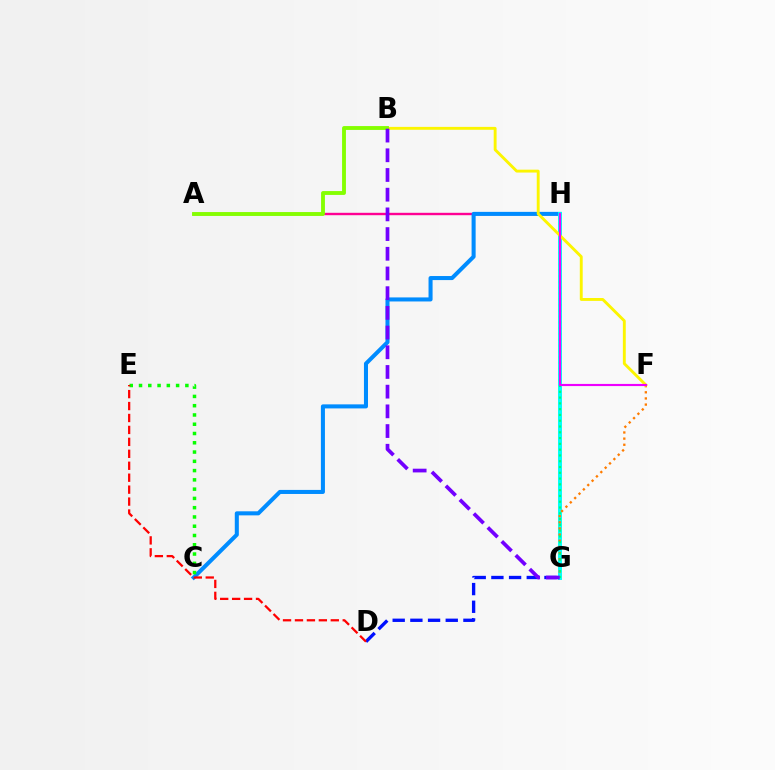{('A', 'H'): [{'color': '#ff0094', 'line_style': 'solid', 'thickness': 1.72}], ('C', 'H'): [{'color': '#008cff', 'line_style': 'solid', 'thickness': 2.92}], ('D', 'G'): [{'color': '#0010ff', 'line_style': 'dashed', 'thickness': 2.4}], ('G', 'H'): [{'color': '#00fff6', 'line_style': 'solid', 'thickness': 2.83}, {'color': '#00ff74', 'line_style': 'dotted', 'thickness': 1.57}], ('F', 'G'): [{'color': '#ff7c00', 'line_style': 'dotted', 'thickness': 1.67}], ('B', 'F'): [{'color': '#fcf500', 'line_style': 'solid', 'thickness': 2.08}], ('C', 'E'): [{'color': '#08ff00', 'line_style': 'dotted', 'thickness': 2.52}], ('D', 'E'): [{'color': '#ff0000', 'line_style': 'dashed', 'thickness': 1.62}], ('A', 'B'): [{'color': '#84ff00', 'line_style': 'solid', 'thickness': 2.78}], ('B', 'G'): [{'color': '#7200ff', 'line_style': 'dashed', 'thickness': 2.68}], ('F', 'H'): [{'color': '#ee00ff', 'line_style': 'solid', 'thickness': 1.55}]}